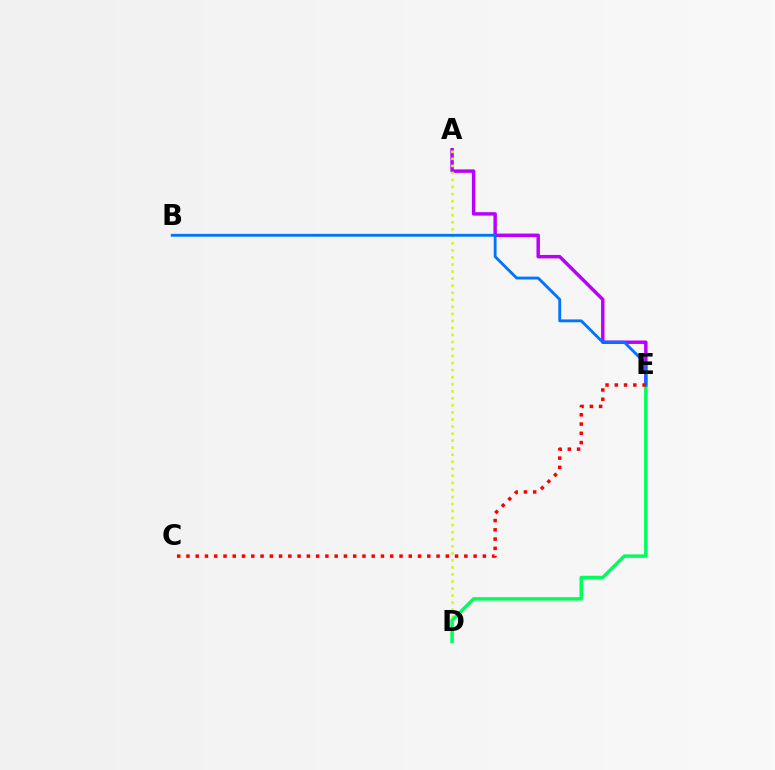{('A', 'E'): [{'color': '#b900ff', 'line_style': 'solid', 'thickness': 2.48}], ('A', 'D'): [{'color': '#d1ff00', 'line_style': 'dotted', 'thickness': 1.91}], ('D', 'E'): [{'color': '#00ff5c', 'line_style': 'solid', 'thickness': 2.5}], ('B', 'E'): [{'color': '#0074ff', 'line_style': 'solid', 'thickness': 2.05}], ('C', 'E'): [{'color': '#ff0000', 'line_style': 'dotted', 'thickness': 2.52}]}